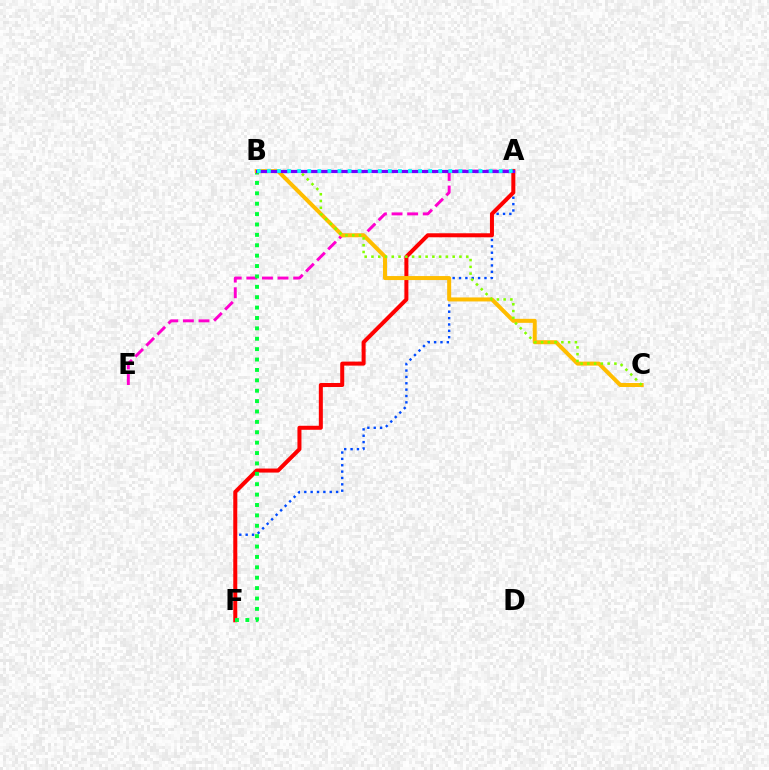{('A', 'F'): [{'color': '#004bff', 'line_style': 'dotted', 'thickness': 1.73}, {'color': '#ff0000', 'line_style': 'solid', 'thickness': 2.89}], ('A', 'E'): [{'color': '#ff00cf', 'line_style': 'dashed', 'thickness': 2.12}], ('B', 'F'): [{'color': '#00ff39', 'line_style': 'dotted', 'thickness': 2.82}], ('B', 'C'): [{'color': '#ffbd00', 'line_style': 'solid', 'thickness': 2.89}, {'color': '#84ff00', 'line_style': 'dotted', 'thickness': 1.84}], ('A', 'B'): [{'color': '#7200ff', 'line_style': 'solid', 'thickness': 2.31}, {'color': '#00fff6', 'line_style': 'dotted', 'thickness': 2.74}]}